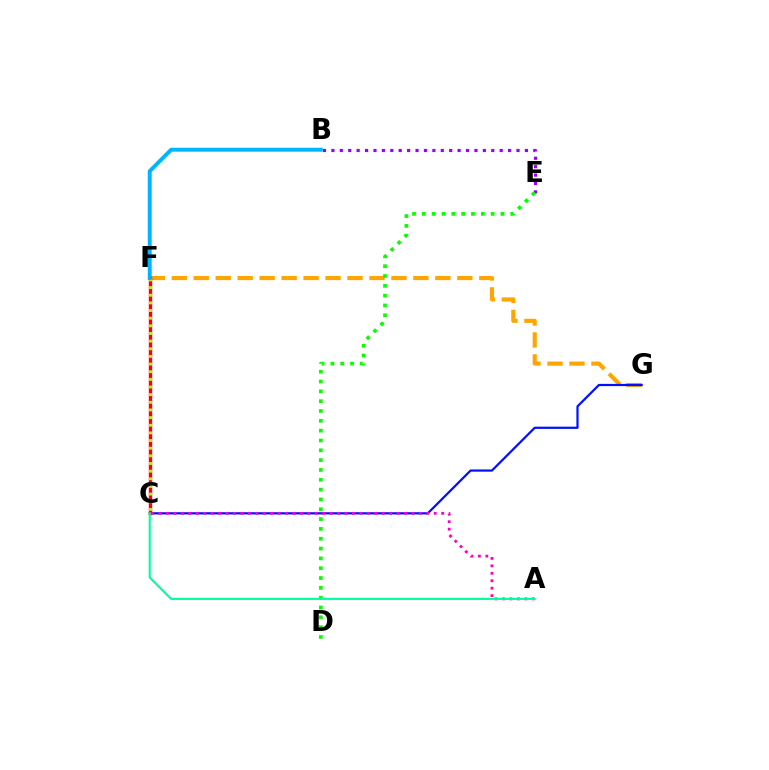{('F', 'G'): [{'color': '#ffa500', 'line_style': 'dashed', 'thickness': 2.98}], ('C', 'G'): [{'color': '#0010ff', 'line_style': 'solid', 'thickness': 1.6}], ('B', 'E'): [{'color': '#9b00ff', 'line_style': 'dotted', 'thickness': 2.29}], ('C', 'F'): [{'color': '#ff0000', 'line_style': 'solid', 'thickness': 2.43}, {'color': '#b3ff00', 'line_style': 'dotted', 'thickness': 2.08}], ('D', 'E'): [{'color': '#08ff00', 'line_style': 'dotted', 'thickness': 2.67}], ('A', 'C'): [{'color': '#ff00bd', 'line_style': 'dotted', 'thickness': 2.02}, {'color': '#00ff9d', 'line_style': 'solid', 'thickness': 1.52}], ('B', 'F'): [{'color': '#00b5ff', 'line_style': 'solid', 'thickness': 2.82}]}